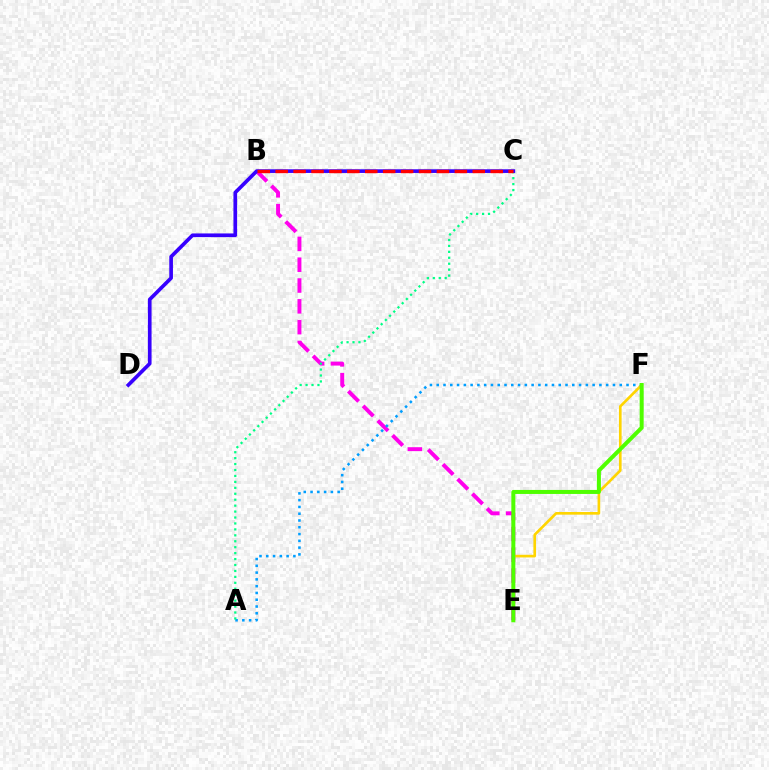{('B', 'E'): [{'color': '#ff00ed', 'line_style': 'dashed', 'thickness': 2.83}], ('E', 'F'): [{'color': '#ffd500', 'line_style': 'solid', 'thickness': 1.91}, {'color': '#4fff00', 'line_style': 'solid', 'thickness': 2.89}], ('A', 'F'): [{'color': '#009eff', 'line_style': 'dotted', 'thickness': 1.84}], ('A', 'C'): [{'color': '#00ff86', 'line_style': 'dotted', 'thickness': 1.61}], ('C', 'D'): [{'color': '#3700ff', 'line_style': 'solid', 'thickness': 2.65}], ('B', 'C'): [{'color': '#ff0000', 'line_style': 'dashed', 'thickness': 2.43}]}